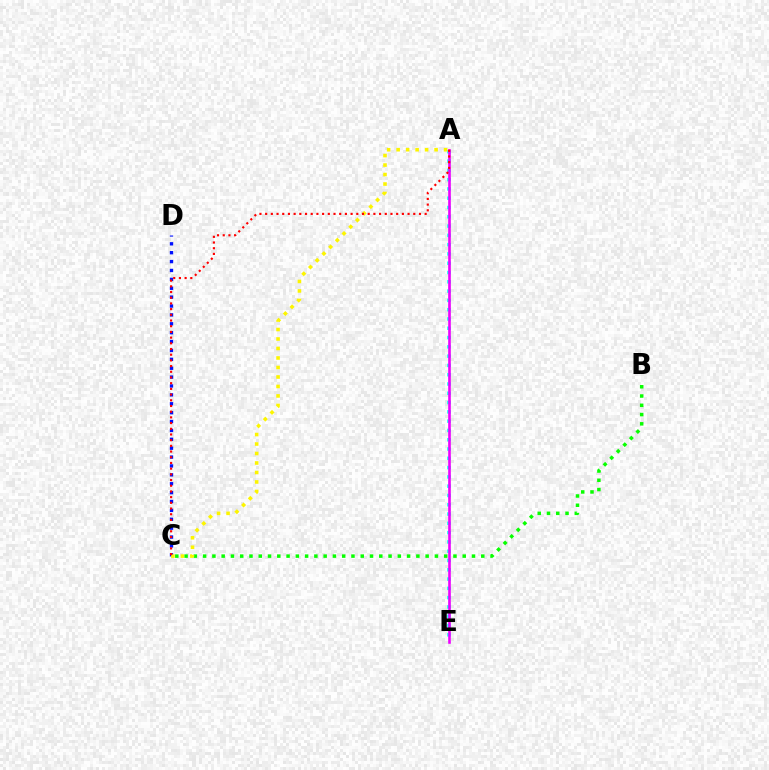{('B', 'C'): [{'color': '#08ff00', 'line_style': 'dotted', 'thickness': 2.52}], ('A', 'E'): [{'color': '#00fff6', 'line_style': 'dotted', 'thickness': 2.52}, {'color': '#ee00ff', 'line_style': 'solid', 'thickness': 1.88}], ('C', 'D'): [{'color': '#0010ff', 'line_style': 'dotted', 'thickness': 2.41}], ('A', 'C'): [{'color': '#fcf500', 'line_style': 'dotted', 'thickness': 2.58}, {'color': '#ff0000', 'line_style': 'dotted', 'thickness': 1.55}]}